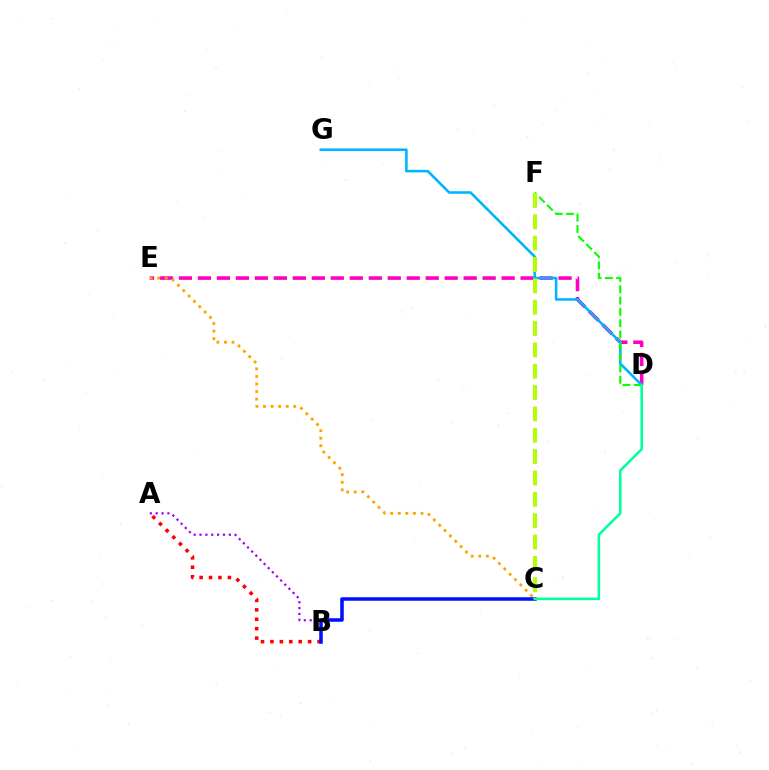{('D', 'E'): [{'color': '#ff00bd', 'line_style': 'dashed', 'thickness': 2.58}], ('D', 'G'): [{'color': '#00b5ff', 'line_style': 'solid', 'thickness': 1.86}], ('C', 'E'): [{'color': '#ffa500', 'line_style': 'dotted', 'thickness': 2.05}], ('D', 'F'): [{'color': '#08ff00', 'line_style': 'dashed', 'thickness': 1.54}], ('A', 'B'): [{'color': '#ff0000', 'line_style': 'dotted', 'thickness': 2.56}, {'color': '#9b00ff', 'line_style': 'dotted', 'thickness': 1.59}], ('B', 'C'): [{'color': '#0010ff', 'line_style': 'solid', 'thickness': 2.55}], ('C', 'D'): [{'color': '#00ff9d', 'line_style': 'solid', 'thickness': 1.85}], ('C', 'F'): [{'color': '#b3ff00', 'line_style': 'dashed', 'thickness': 2.9}]}